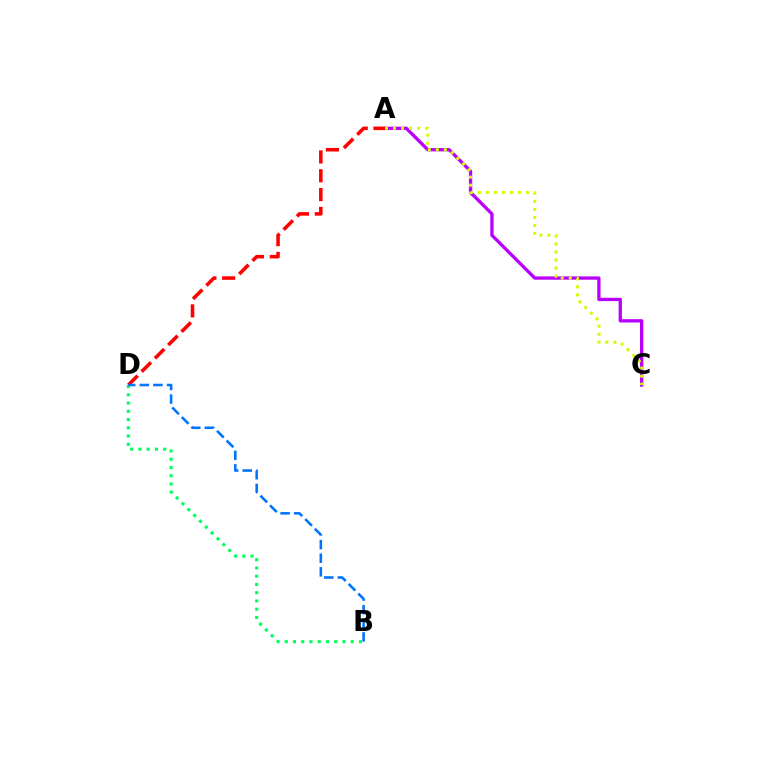{('A', 'C'): [{'color': '#b900ff', 'line_style': 'solid', 'thickness': 2.38}, {'color': '#d1ff00', 'line_style': 'dotted', 'thickness': 2.18}], ('B', 'D'): [{'color': '#00ff5c', 'line_style': 'dotted', 'thickness': 2.24}, {'color': '#0074ff', 'line_style': 'dashed', 'thickness': 1.85}], ('A', 'D'): [{'color': '#ff0000', 'line_style': 'dashed', 'thickness': 2.56}]}